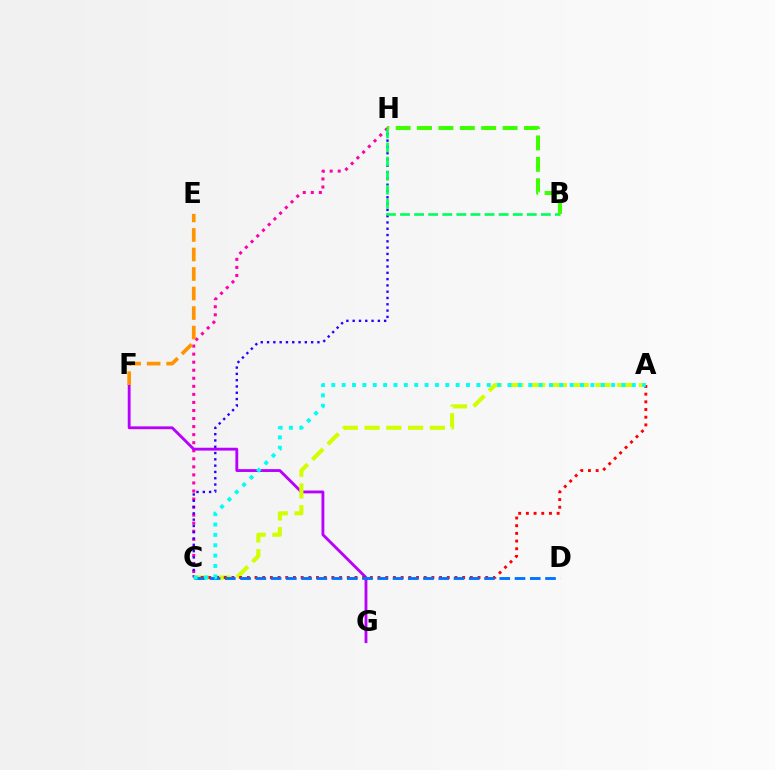{('C', 'H'): [{'color': '#ff00ac', 'line_style': 'dotted', 'thickness': 2.19}, {'color': '#2500ff', 'line_style': 'dotted', 'thickness': 1.71}], ('F', 'G'): [{'color': '#b900ff', 'line_style': 'solid', 'thickness': 2.05}], ('A', 'C'): [{'color': '#d1ff00', 'line_style': 'dashed', 'thickness': 2.95}, {'color': '#ff0000', 'line_style': 'dotted', 'thickness': 2.09}, {'color': '#00fff6', 'line_style': 'dotted', 'thickness': 2.82}], ('E', 'F'): [{'color': '#ff9400', 'line_style': 'dashed', 'thickness': 2.65}], ('B', 'H'): [{'color': '#00ff5c', 'line_style': 'dashed', 'thickness': 1.91}, {'color': '#3dff00', 'line_style': 'dashed', 'thickness': 2.91}], ('C', 'D'): [{'color': '#0074ff', 'line_style': 'dashed', 'thickness': 2.07}]}